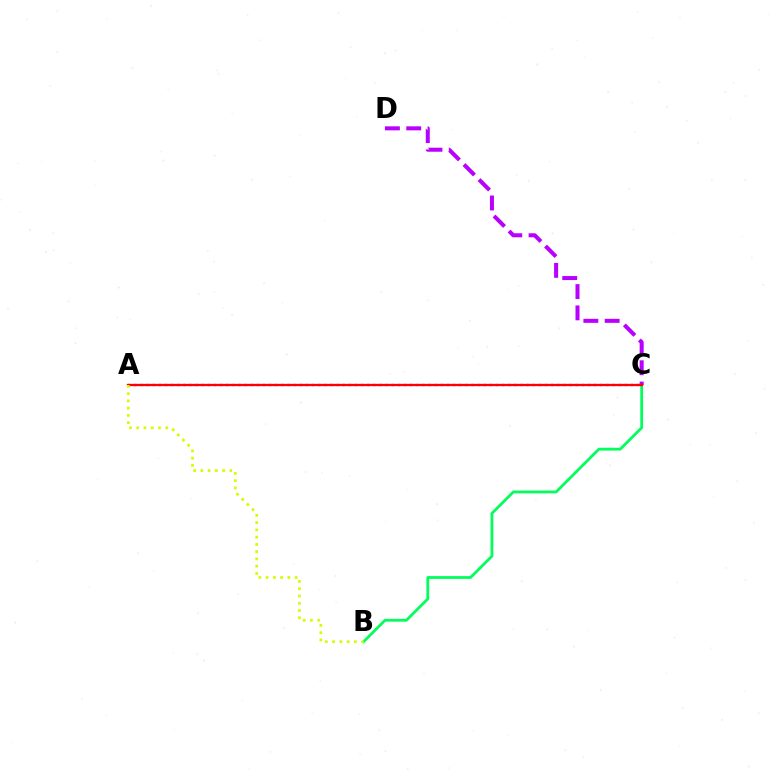{('B', 'C'): [{'color': '#00ff5c', 'line_style': 'solid', 'thickness': 2.01}], ('C', 'D'): [{'color': '#b900ff', 'line_style': 'dashed', 'thickness': 2.89}], ('A', 'C'): [{'color': '#0074ff', 'line_style': 'dotted', 'thickness': 1.67}, {'color': '#ff0000', 'line_style': 'solid', 'thickness': 1.66}], ('A', 'B'): [{'color': '#d1ff00', 'line_style': 'dotted', 'thickness': 1.97}]}